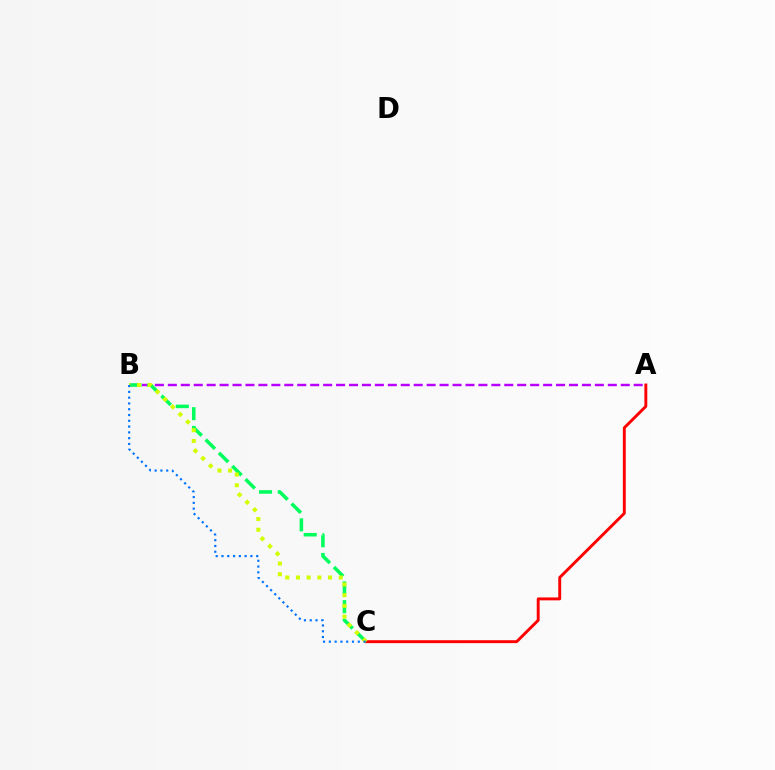{('A', 'B'): [{'color': '#b900ff', 'line_style': 'dashed', 'thickness': 1.76}], ('A', 'C'): [{'color': '#ff0000', 'line_style': 'solid', 'thickness': 2.1}], ('B', 'C'): [{'color': '#00ff5c', 'line_style': 'dashed', 'thickness': 2.54}, {'color': '#d1ff00', 'line_style': 'dotted', 'thickness': 2.9}, {'color': '#0074ff', 'line_style': 'dotted', 'thickness': 1.57}]}